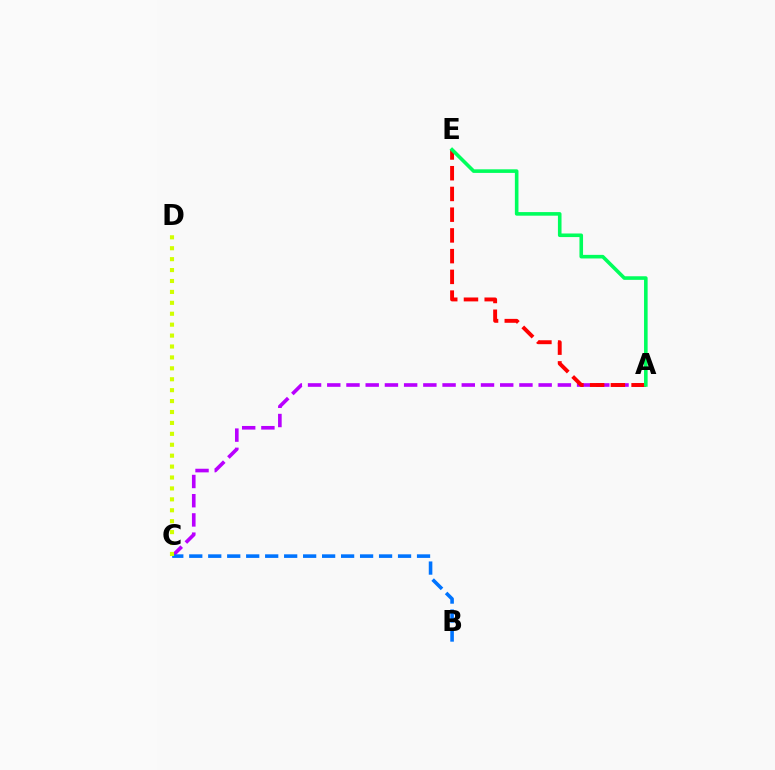{('A', 'C'): [{'color': '#b900ff', 'line_style': 'dashed', 'thickness': 2.61}], ('B', 'C'): [{'color': '#0074ff', 'line_style': 'dashed', 'thickness': 2.58}], ('A', 'E'): [{'color': '#ff0000', 'line_style': 'dashed', 'thickness': 2.82}, {'color': '#00ff5c', 'line_style': 'solid', 'thickness': 2.59}], ('C', 'D'): [{'color': '#d1ff00', 'line_style': 'dotted', 'thickness': 2.97}]}